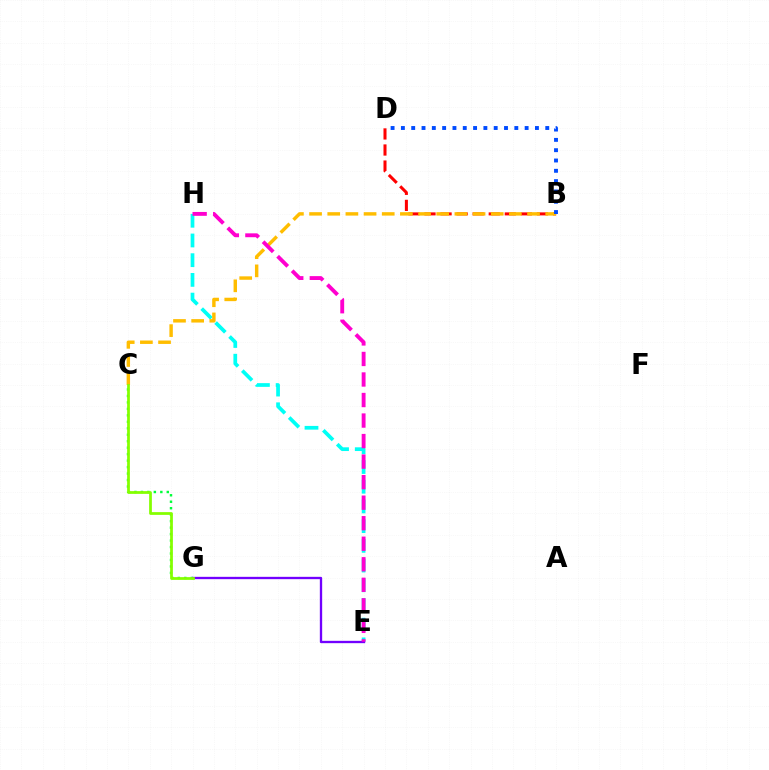{('B', 'D'): [{'color': '#ff0000', 'line_style': 'dashed', 'thickness': 2.18}, {'color': '#004bff', 'line_style': 'dotted', 'thickness': 2.8}], ('E', 'H'): [{'color': '#00fff6', 'line_style': 'dashed', 'thickness': 2.68}, {'color': '#ff00cf', 'line_style': 'dashed', 'thickness': 2.79}], ('C', 'G'): [{'color': '#00ff39', 'line_style': 'dotted', 'thickness': 1.76}, {'color': '#84ff00', 'line_style': 'solid', 'thickness': 1.98}], ('E', 'G'): [{'color': '#7200ff', 'line_style': 'solid', 'thickness': 1.68}], ('B', 'C'): [{'color': '#ffbd00', 'line_style': 'dashed', 'thickness': 2.47}]}